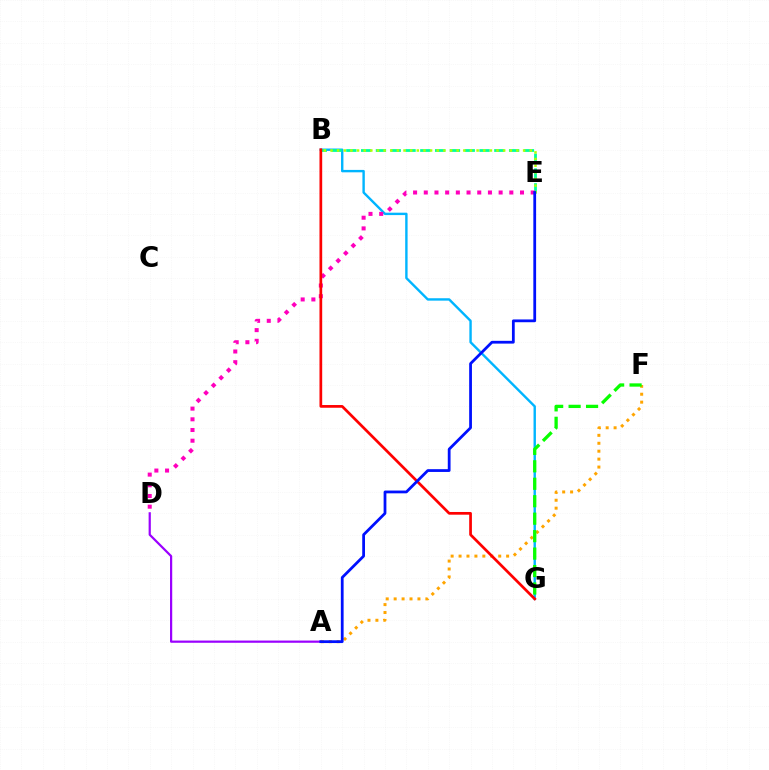{('A', 'D'): [{'color': '#9b00ff', 'line_style': 'solid', 'thickness': 1.59}], ('B', 'G'): [{'color': '#00b5ff', 'line_style': 'solid', 'thickness': 1.73}, {'color': '#ff0000', 'line_style': 'solid', 'thickness': 1.95}], ('B', 'E'): [{'color': '#00ff9d', 'line_style': 'dashed', 'thickness': 2.01}, {'color': '#b3ff00', 'line_style': 'dotted', 'thickness': 1.8}], ('D', 'E'): [{'color': '#ff00bd', 'line_style': 'dotted', 'thickness': 2.91}], ('A', 'F'): [{'color': '#ffa500', 'line_style': 'dotted', 'thickness': 2.15}], ('F', 'G'): [{'color': '#08ff00', 'line_style': 'dashed', 'thickness': 2.37}], ('A', 'E'): [{'color': '#0010ff', 'line_style': 'solid', 'thickness': 2.0}]}